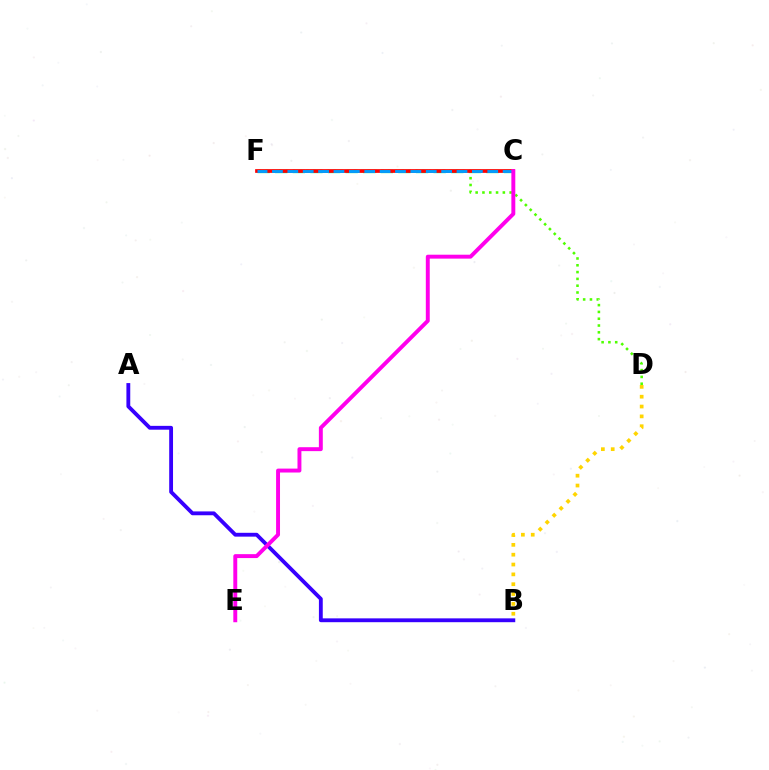{('C', 'F'): [{'color': '#00ff86', 'line_style': 'dashed', 'thickness': 2.39}, {'color': '#ff0000', 'line_style': 'solid', 'thickness': 2.67}, {'color': '#009eff', 'line_style': 'dashed', 'thickness': 2.09}], ('D', 'F'): [{'color': '#4fff00', 'line_style': 'dotted', 'thickness': 1.85}], ('A', 'B'): [{'color': '#3700ff', 'line_style': 'solid', 'thickness': 2.76}], ('B', 'D'): [{'color': '#ffd500', 'line_style': 'dotted', 'thickness': 2.67}], ('C', 'E'): [{'color': '#ff00ed', 'line_style': 'solid', 'thickness': 2.82}]}